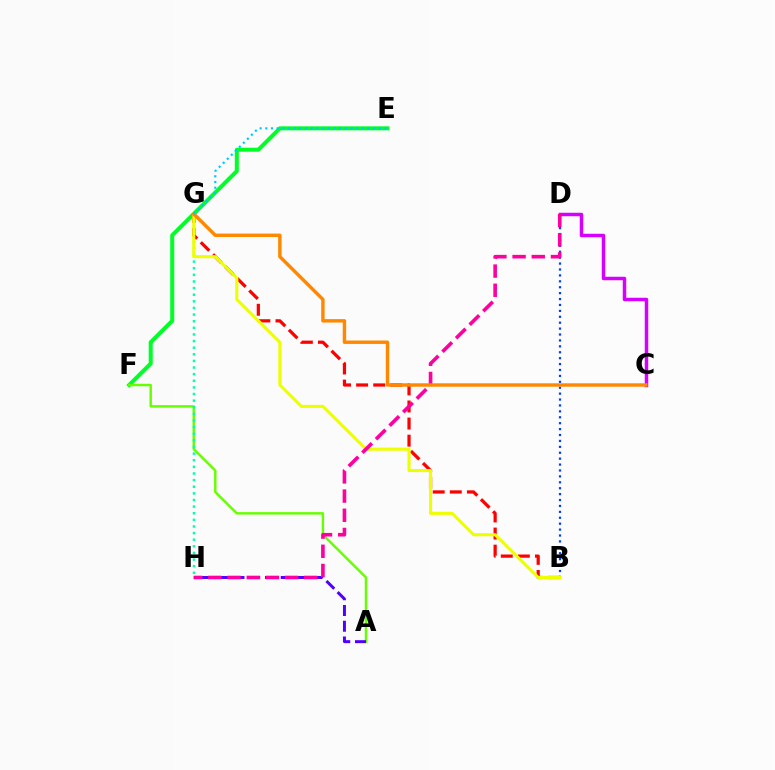{('E', 'F'): [{'color': '#00ff27', 'line_style': 'solid', 'thickness': 2.88}], ('A', 'F'): [{'color': '#66ff00', 'line_style': 'solid', 'thickness': 1.76}], ('A', 'H'): [{'color': '#4f00ff', 'line_style': 'dashed', 'thickness': 2.14}], ('G', 'H'): [{'color': '#00ffaf', 'line_style': 'dotted', 'thickness': 1.8}], ('B', 'D'): [{'color': '#003fff', 'line_style': 'dotted', 'thickness': 1.61}], ('C', 'D'): [{'color': '#d600ff', 'line_style': 'solid', 'thickness': 2.5}], ('B', 'G'): [{'color': '#ff0000', 'line_style': 'dashed', 'thickness': 2.32}, {'color': '#eeff00', 'line_style': 'solid', 'thickness': 2.22}], ('D', 'H'): [{'color': '#ff00a0', 'line_style': 'dashed', 'thickness': 2.61}], ('C', 'G'): [{'color': '#ff8800', 'line_style': 'solid', 'thickness': 2.46}], ('E', 'G'): [{'color': '#00c7ff', 'line_style': 'dotted', 'thickness': 1.54}]}